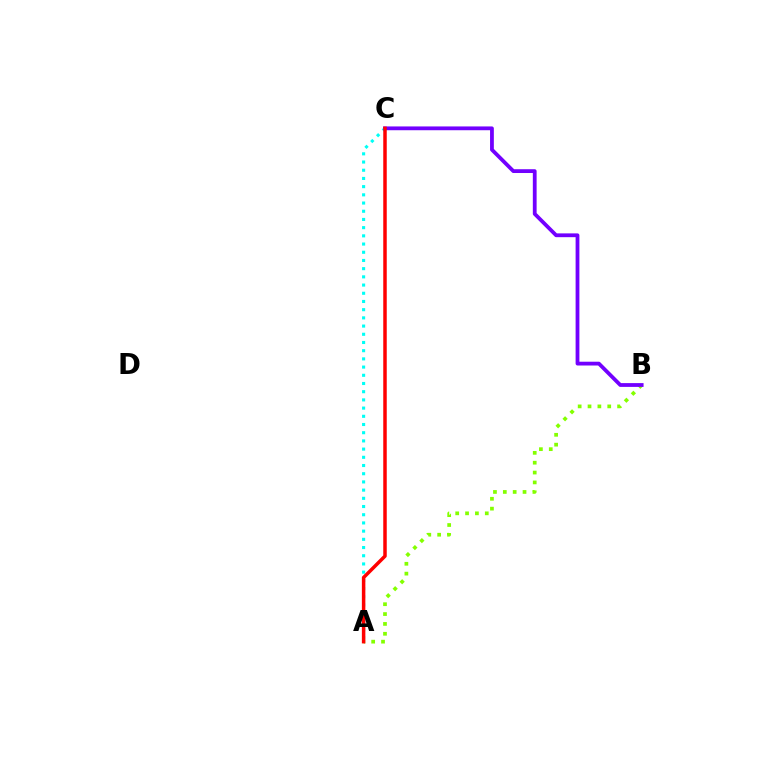{('A', 'B'): [{'color': '#84ff00', 'line_style': 'dotted', 'thickness': 2.68}], ('A', 'C'): [{'color': '#00fff6', 'line_style': 'dotted', 'thickness': 2.23}, {'color': '#ff0000', 'line_style': 'solid', 'thickness': 2.51}], ('B', 'C'): [{'color': '#7200ff', 'line_style': 'solid', 'thickness': 2.73}]}